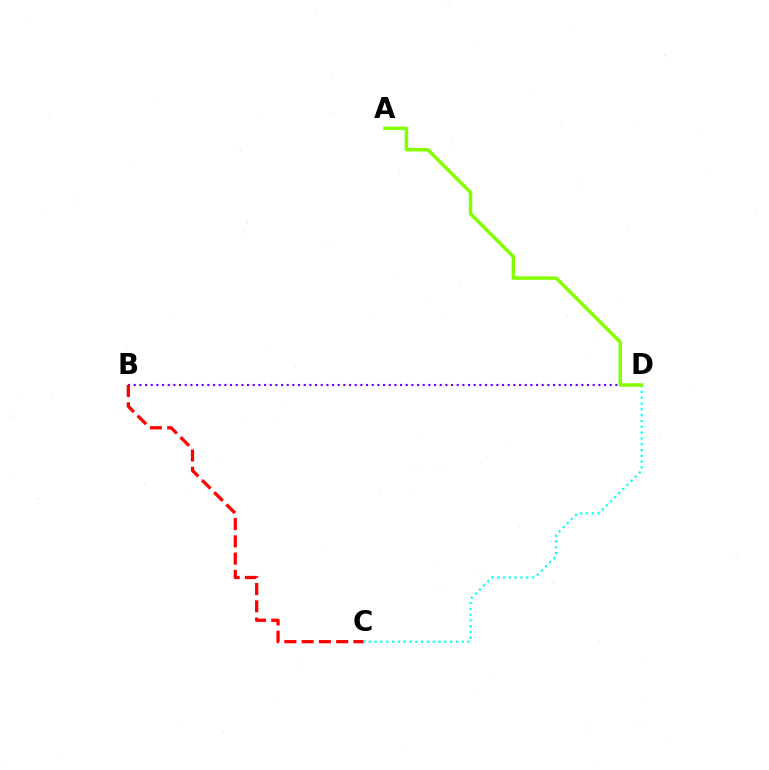{('B', 'D'): [{'color': '#7200ff', 'line_style': 'dotted', 'thickness': 1.54}], ('B', 'C'): [{'color': '#ff0000', 'line_style': 'dashed', 'thickness': 2.35}], ('C', 'D'): [{'color': '#00fff6', 'line_style': 'dotted', 'thickness': 1.58}], ('A', 'D'): [{'color': '#84ff00', 'line_style': 'solid', 'thickness': 2.52}]}